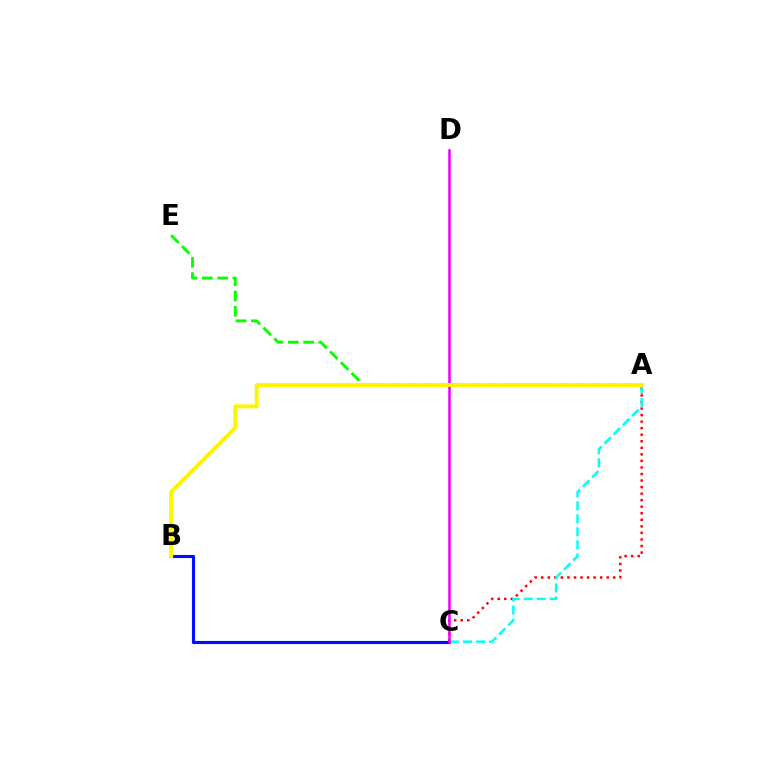{('A', 'C'): [{'color': '#ff0000', 'line_style': 'dotted', 'thickness': 1.78}, {'color': '#00fff6', 'line_style': 'dashed', 'thickness': 1.76}], ('B', 'C'): [{'color': '#0010ff', 'line_style': 'solid', 'thickness': 2.26}], ('A', 'E'): [{'color': '#08ff00', 'line_style': 'dashed', 'thickness': 2.08}], ('C', 'D'): [{'color': '#ee00ff', 'line_style': 'solid', 'thickness': 1.83}], ('A', 'B'): [{'color': '#fcf500', 'line_style': 'solid', 'thickness': 2.8}]}